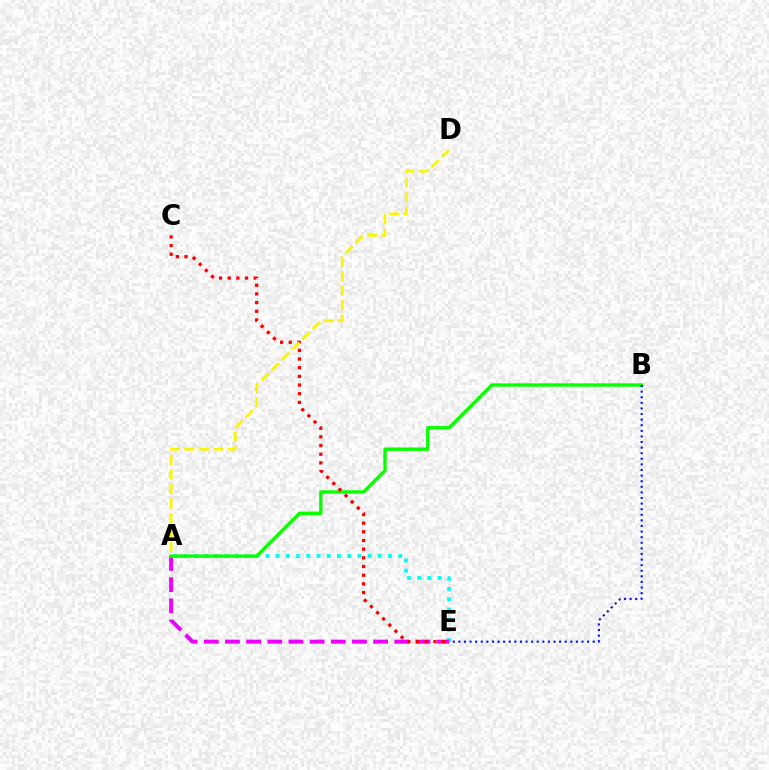{('A', 'E'): [{'color': '#00fff6', 'line_style': 'dotted', 'thickness': 2.78}, {'color': '#ee00ff', 'line_style': 'dashed', 'thickness': 2.88}], ('A', 'B'): [{'color': '#08ff00', 'line_style': 'solid', 'thickness': 2.42}], ('C', 'E'): [{'color': '#ff0000', 'line_style': 'dotted', 'thickness': 2.36}], ('B', 'E'): [{'color': '#0010ff', 'line_style': 'dotted', 'thickness': 1.52}], ('A', 'D'): [{'color': '#fcf500', 'line_style': 'dashed', 'thickness': 1.97}]}